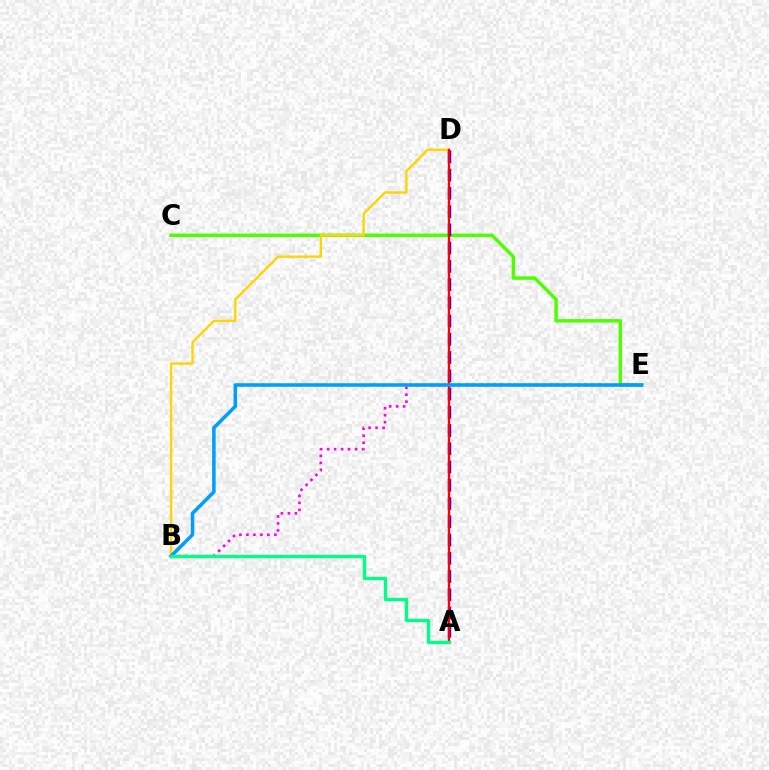{('C', 'E'): [{'color': '#4fff00', 'line_style': 'solid', 'thickness': 2.48}], ('B', 'D'): [{'color': '#ffd500', 'line_style': 'solid', 'thickness': 1.7}], ('A', 'D'): [{'color': '#3700ff', 'line_style': 'dashed', 'thickness': 2.48}, {'color': '#ff0000', 'line_style': 'solid', 'thickness': 1.66}], ('B', 'E'): [{'color': '#ff00ed', 'line_style': 'dotted', 'thickness': 1.9}, {'color': '#009eff', 'line_style': 'solid', 'thickness': 2.55}], ('A', 'B'): [{'color': '#00ff86', 'line_style': 'solid', 'thickness': 2.38}]}